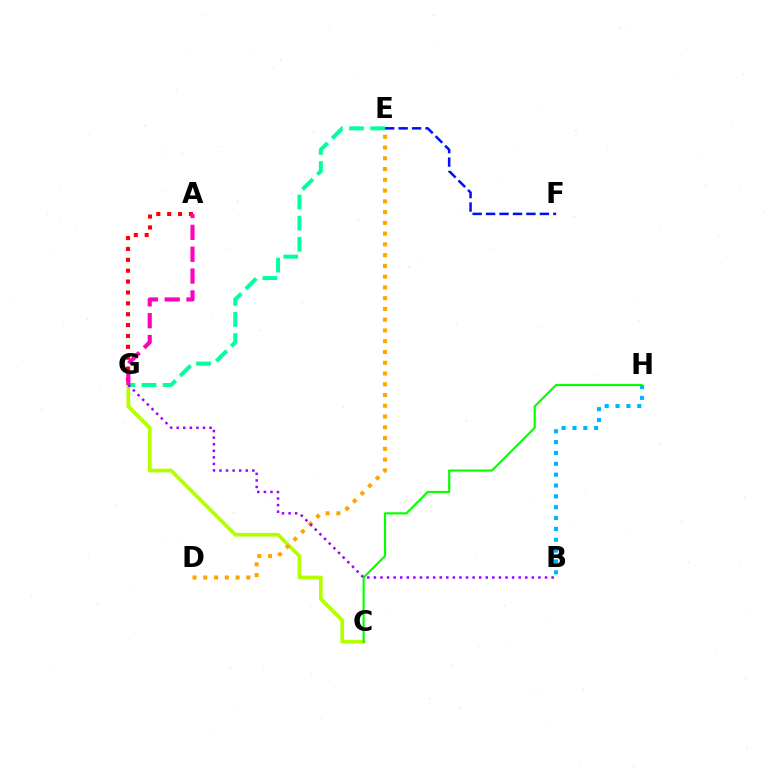{('C', 'G'): [{'color': '#b3ff00', 'line_style': 'solid', 'thickness': 2.68}], ('B', 'H'): [{'color': '#00b5ff', 'line_style': 'dotted', 'thickness': 2.95}], ('E', 'F'): [{'color': '#0010ff', 'line_style': 'dashed', 'thickness': 1.83}], ('E', 'G'): [{'color': '#00ff9d', 'line_style': 'dashed', 'thickness': 2.87}], ('A', 'G'): [{'color': '#ff0000', 'line_style': 'dotted', 'thickness': 2.96}, {'color': '#ff00bd', 'line_style': 'dashed', 'thickness': 2.97}], ('C', 'H'): [{'color': '#08ff00', 'line_style': 'solid', 'thickness': 1.57}], ('D', 'E'): [{'color': '#ffa500', 'line_style': 'dotted', 'thickness': 2.92}], ('B', 'G'): [{'color': '#9b00ff', 'line_style': 'dotted', 'thickness': 1.79}]}